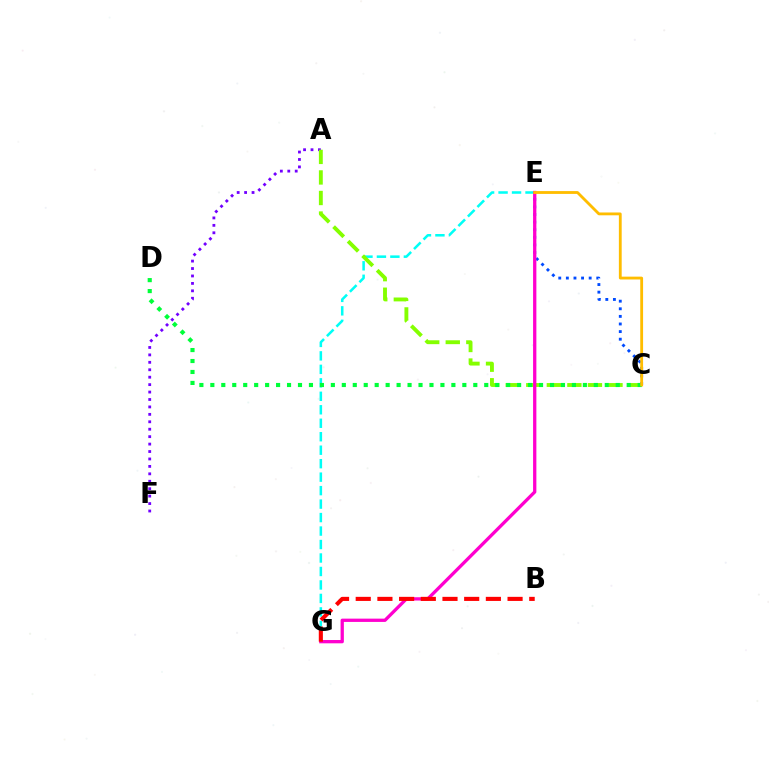{('A', 'F'): [{'color': '#7200ff', 'line_style': 'dotted', 'thickness': 2.02}], ('E', 'G'): [{'color': '#00fff6', 'line_style': 'dashed', 'thickness': 1.83}, {'color': '#ff00cf', 'line_style': 'solid', 'thickness': 2.37}], ('C', 'E'): [{'color': '#004bff', 'line_style': 'dotted', 'thickness': 2.07}, {'color': '#ffbd00', 'line_style': 'solid', 'thickness': 2.03}], ('A', 'C'): [{'color': '#84ff00', 'line_style': 'dashed', 'thickness': 2.79}], ('B', 'G'): [{'color': '#ff0000', 'line_style': 'dashed', 'thickness': 2.95}], ('C', 'D'): [{'color': '#00ff39', 'line_style': 'dotted', 'thickness': 2.98}]}